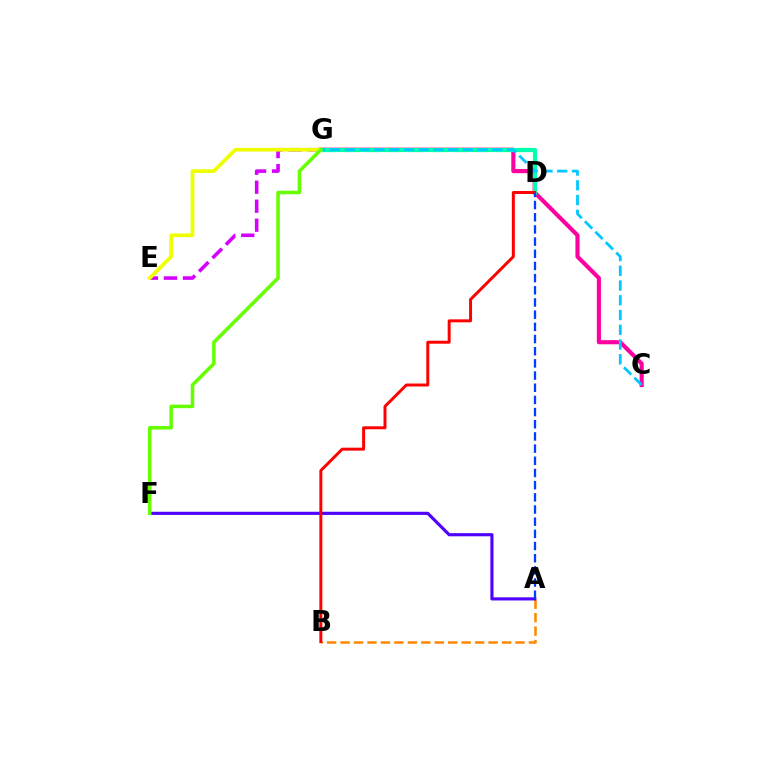{('D', 'G'): [{'color': '#00ff27', 'line_style': 'dashed', 'thickness': 2.99}, {'color': '#00ffaf', 'line_style': 'solid', 'thickness': 2.97}], ('C', 'G'): [{'color': '#ff00a0', 'line_style': 'solid', 'thickness': 2.97}, {'color': '#00c7ff', 'line_style': 'dashed', 'thickness': 2.0}], ('E', 'G'): [{'color': '#d600ff', 'line_style': 'dashed', 'thickness': 2.58}, {'color': '#eeff00', 'line_style': 'solid', 'thickness': 2.66}], ('A', 'B'): [{'color': '#ff8800', 'line_style': 'dashed', 'thickness': 1.83}], ('A', 'F'): [{'color': '#4f00ff', 'line_style': 'solid', 'thickness': 2.26}], ('B', 'D'): [{'color': '#ff0000', 'line_style': 'solid', 'thickness': 2.14}], ('F', 'G'): [{'color': '#66ff00', 'line_style': 'solid', 'thickness': 2.54}], ('A', 'D'): [{'color': '#003fff', 'line_style': 'dashed', 'thickness': 1.65}]}